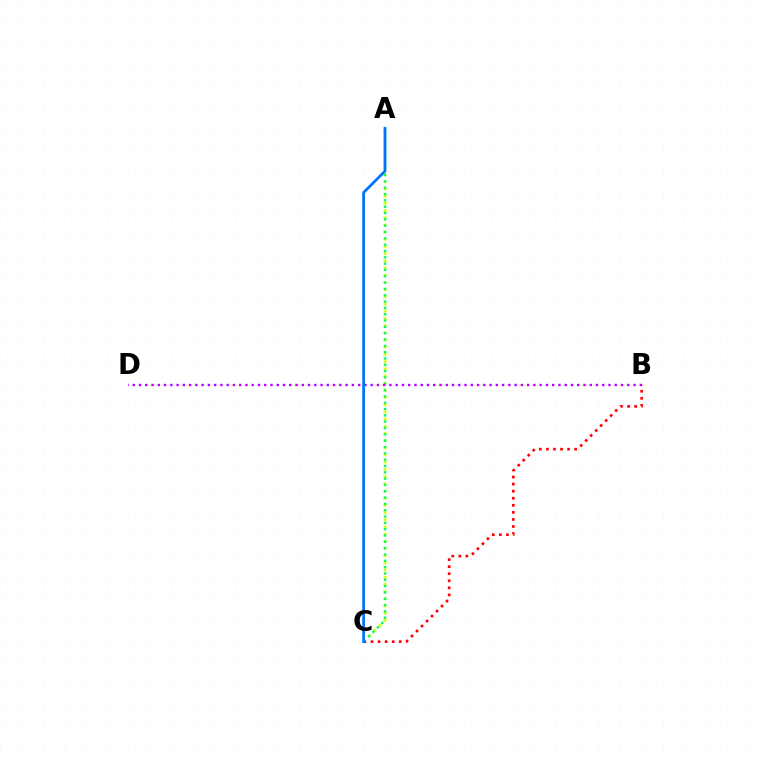{('A', 'C'): [{'color': '#d1ff00', 'line_style': 'dotted', 'thickness': 1.95}, {'color': '#00ff5c', 'line_style': 'dotted', 'thickness': 1.72}, {'color': '#0074ff', 'line_style': 'solid', 'thickness': 1.97}], ('B', 'C'): [{'color': '#ff0000', 'line_style': 'dotted', 'thickness': 1.92}], ('B', 'D'): [{'color': '#b900ff', 'line_style': 'dotted', 'thickness': 1.7}]}